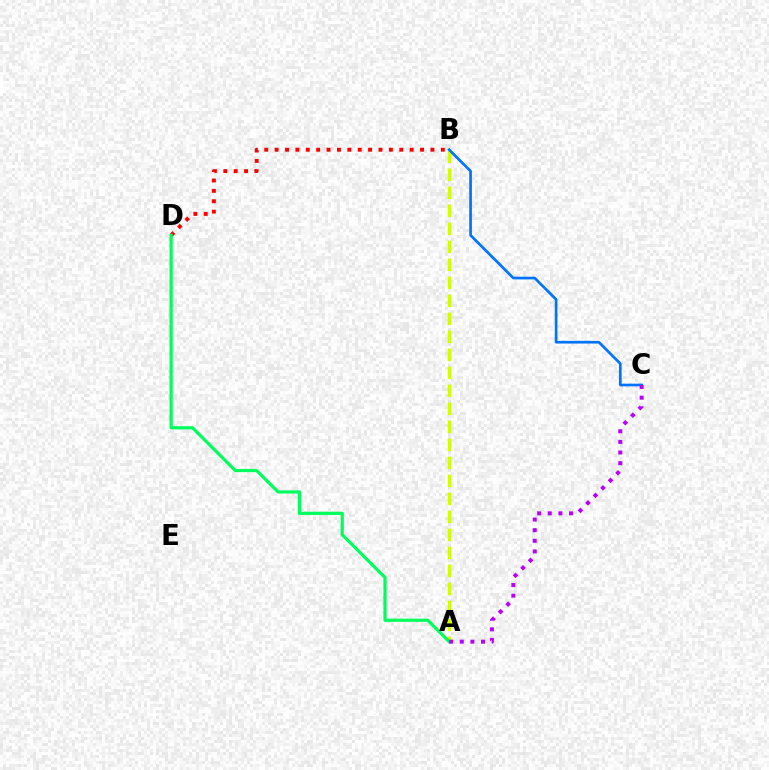{('A', 'B'): [{'color': '#d1ff00', 'line_style': 'dashed', 'thickness': 2.45}], ('B', 'D'): [{'color': '#ff0000', 'line_style': 'dotted', 'thickness': 2.82}], ('A', 'D'): [{'color': '#00ff5c', 'line_style': 'solid', 'thickness': 2.29}], ('B', 'C'): [{'color': '#0074ff', 'line_style': 'solid', 'thickness': 1.93}], ('A', 'C'): [{'color': '#b900ff', 'line_style': 'dotted', 'thickness': 2.89}]}